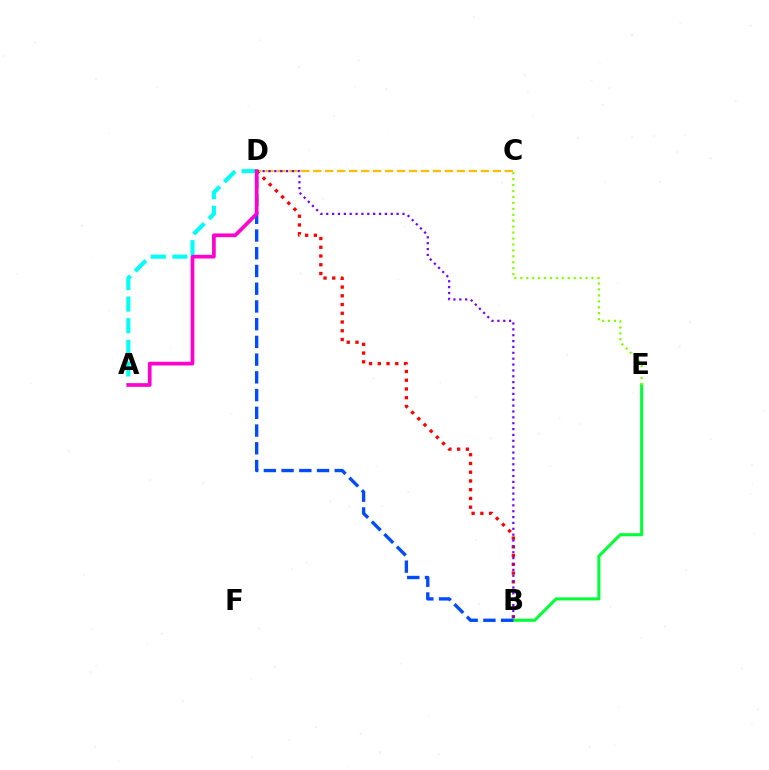{('B', 'E'): [{'color': '#00ff39', 'line_style': 'solid', 'thickness': 2.21}], ('B', 'D'): [{'color': '#004bff', 'line_style': 'dashed', 'thickness': 2.41}, {'color': '#ff0000', 'line_style': 'dotted', 'thickness': 2.37}, {'color': '#7200ff', 'line_style': 'dotted', 'thickness': 1.59}], ('C', 'D'): [{'color': '#ffbd00', 'line_style': 'dashed', 'thickness': 1.63}], ('C', 'E'): [{'color': '#84ff00', 'line_style': 'dotted', 'thickness': 1.61}], ('A', 'D'): [{'color': '#00fff6', 'line_style': 'dashed', 'thickness': 2.94}, {'color': '#ff00cf', 'line_style': 'solid', 'thickness': 2.66}]}